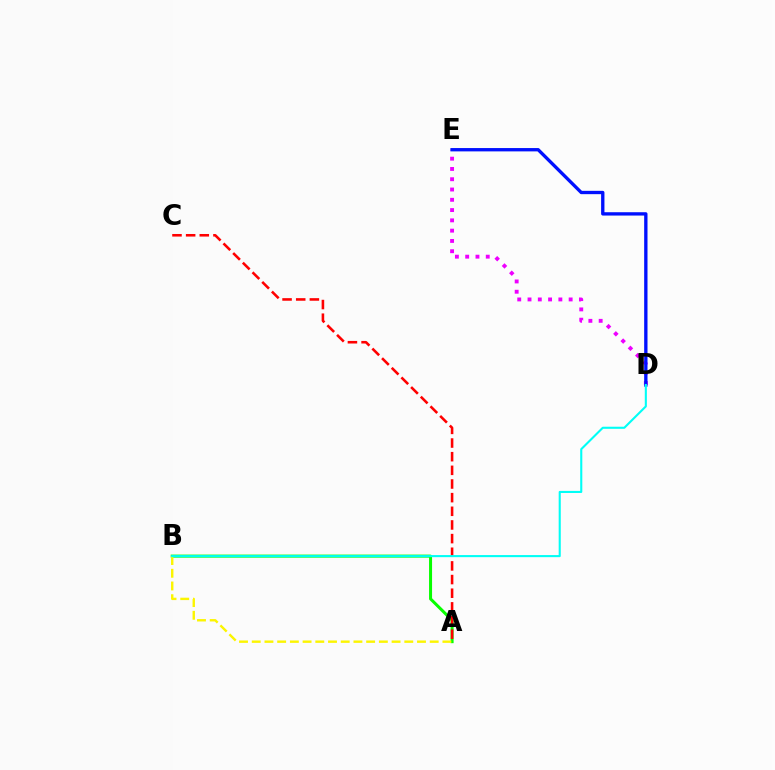{('A', 'B'): [{'color': '#08ff00', 'line_style': 'solid', 'thickness': 2.17}, {'color': '#fcf500', 'line_style': 'dashed', 'thickness': 1.73}], ('A', 'C'): [{'color': '#ff0000', 'line_style': 'dashed', 'thickness': 1.85}], ('D', 'E'): [{'color': '#ee00ff', 'line_style': 'dotted', 'thickness': 2.79}, {'color': '#0010ff', 'line_style': 'solid', 'thickness': 2.4}], ('B', 'D'): [{'color': '#00fff6', 'line_style': 'solid', 'thickness': 1.51}]}